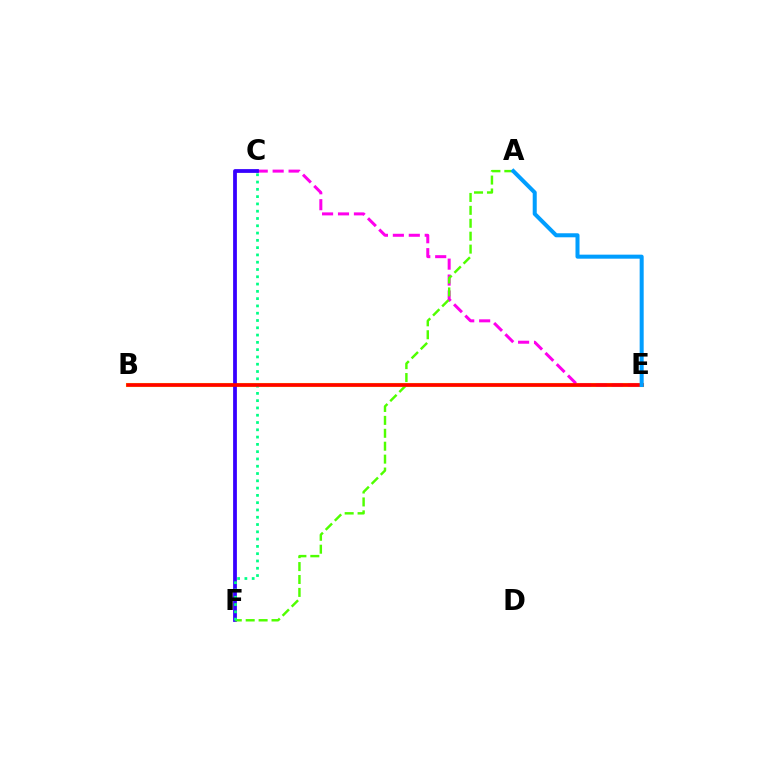{('B', 'E'): [{'color': '#ffd500', 'line_style': 'solid', 'thickness': 2.94}, {'color': '#ff0000', 'line_style': 'solid', 'thickness': 2.57}], ('C', 'E'): [{'color': '#ff00ed', 'line_style': 'dashed', 'thickness': 2.16}], ('C', 'F'): [{'color': '#3700ff', 'line_style': 'solid', 'thickness': 2.72}, {'color': '#00ff86', 'line_style': 'dotted', 'thickness': 1.98}], ('A', 'F'): [{'color': '#4fff00', 'line_style': 'dashed', 'thickness': 1.75}], ('A', 'E'): [{'color': '#009eff', 'line_style': 'solid', 'thickness': 2.9}]}